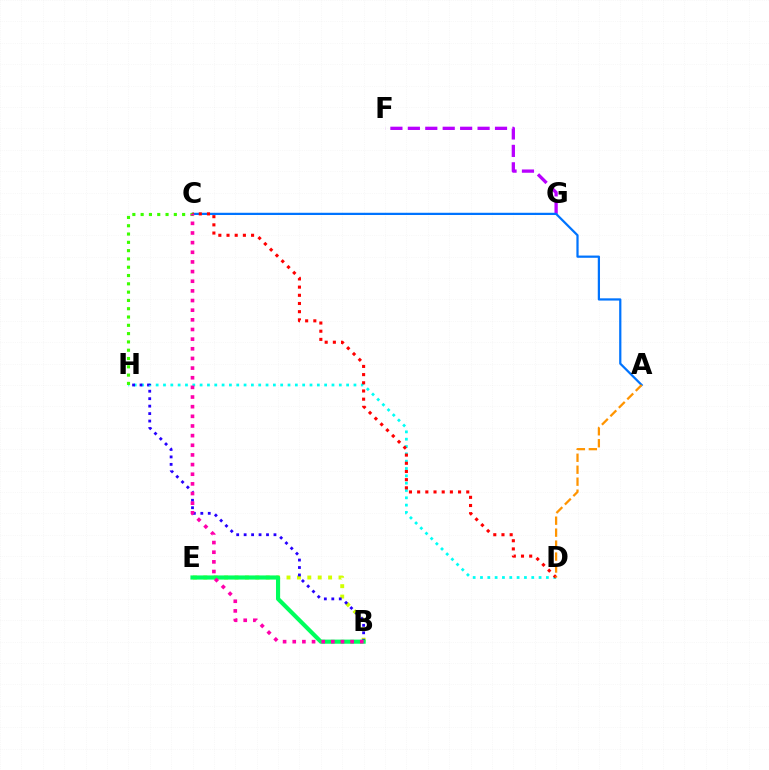{('B', 'E'): [{'color': '#d1ff00', 'line_style': 'dotted', 'thickness': 2.83}, {'color': '#00ff5c', 'line_style': 'solid', 'thickness': 2.98}], ('F', 'G'): [{'color': '#b900ff', 'line_style': 'dashed', 'thickness': 2.37}], ('D', 'H'): [{'color': '#00fff6', 'line_style': 'dotted', 'thickness': 1.99}], ('A', 'C'): [{'color': '#0074ff', 'line_style': 'solid', 'thickness': 1.61}], ('B', 'H'): [{'color': '#2500ff', 'line_style': 'dotted', 'thickness': 2.03}], ('C', 'H'): [{'color': '#3dff00', 'line_style': 'dotted', 'thickness': 2.25}], ('C', 'D'): [{'color': '#ff0000', 'line_style': 'dotted', 'thickness': 2.22}], ('B', 'C'): [{'color': '#ff00ac', 'line_style': 'dotted', 'thickness': 2.62}], ('A', 'D'): [{'color': '#ff9400', 'line_style': 'dashed', 'thickness': 1.63}]}